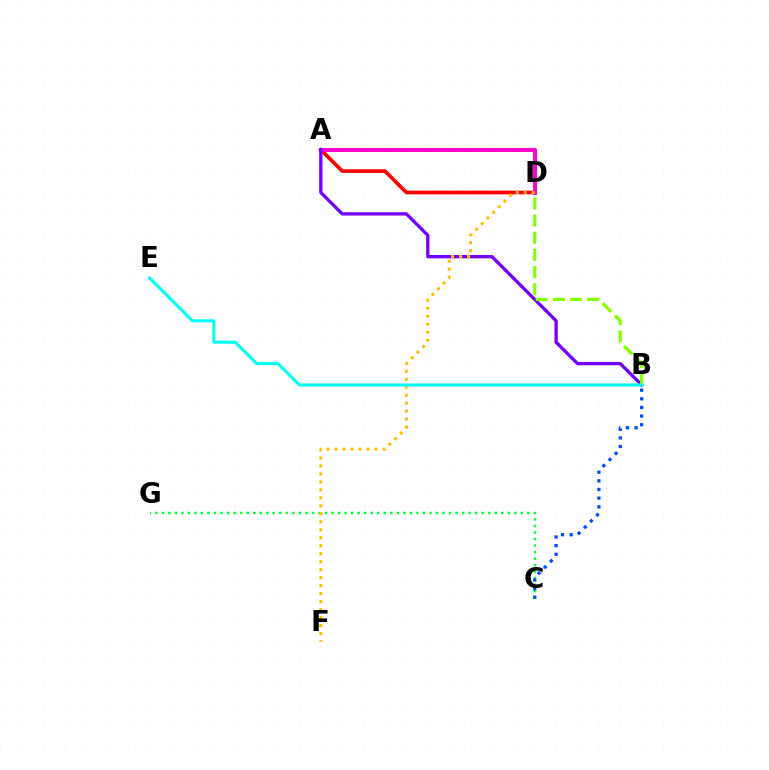{('A', 'D'): [{'color': '#ff0000', 'line_style': 'solid', 'thickness': 2.65}, {'color': '#ff00cf', 'line_style': 'solid', 'thickness': 2.86}], ('C', 'G'): [{'color': '#00ff39', 'line_style': 'dotted', 'thickness': 1.77}], ('A', 'B'): [{'color': '#7200ff', 'line_style': 'solid', 'thickness': 2.37}], ('B', 'D'): [{'color': '#84ff00', 'line_style': 'dashed', 'thickness': 2.33}], ('B', 'C'): [{'color': '#004bff', 'line_style': 'dotted', 'thickness': 2.35}], ('D', 'F'): [{'color': '#ffbd00', 'line_style': 'dotted', 'thickness': 2.17}], ('B', 'E'): [{'color': '#00fff6', 'line_style': 'solid', 'thickness': 2.2}]}